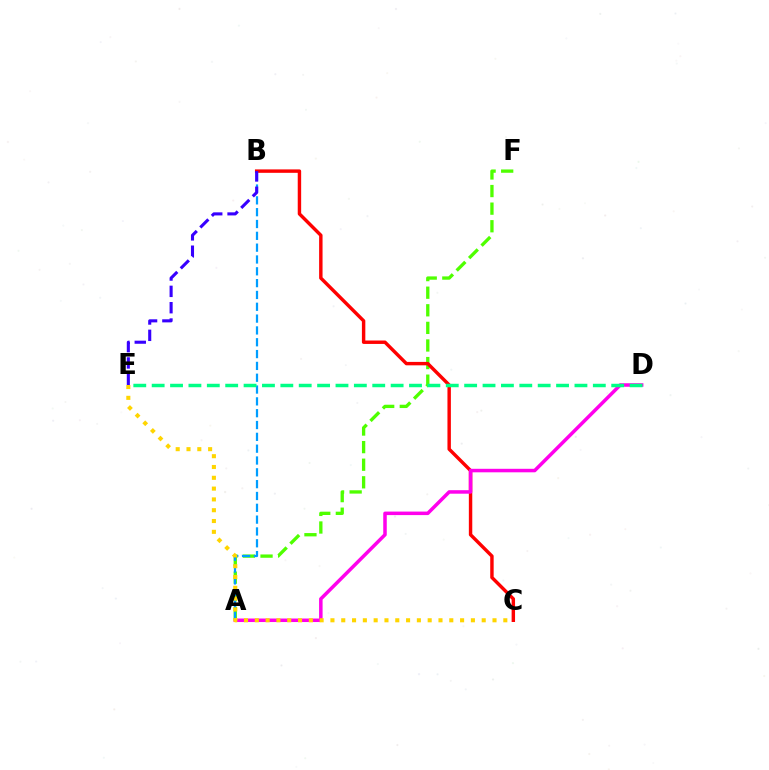{('A', 'F'): [{'color': '#4fff00', 'line_style': 'dashed', 'thickness': 2.39}], ('B', 'C'): [{'color': '#ff0000', 'line_style': 'solid', 'thickness': 2.47}], ('A', 'D'): [{'color': '#ff00ed', 'line_style': 'solid', 'thickness': 2.53}], ('A', 'B'): [{'color': '#009eff', 'line_style': 'dashed', 'thickness': 1.61}], ('C', 'E'): [{'color': '#ffd500', 'line_style': 'dotted', 'thickness': 2.94}], ('D', 'E'): [{'color': '#00ff86', 'line_style': 'dashed', 'thickness': 2.5}], ('B', 'E'): [{'color': '#3700ff', 'line_style': 'dashed', 'thickness': 2.22}]}